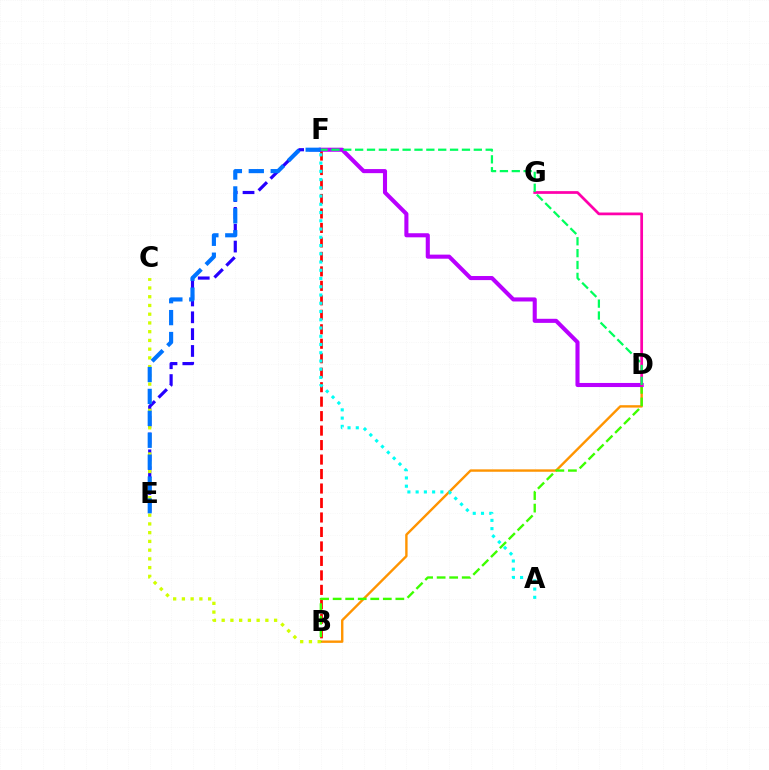{('B', 'D'): [{'color': '#ff9400', 'line_style': 'solid', 'thickness': 1.73}, {'color': '#3dff00', 'line_style': 'dashed', 'thickness': 1.7}], ('E', 'F'): [{'color': '#2500ff', 'line_style': 'dashed', 'thickness': 2.29}, {'color': '#0074ff', 'line_style': 'dashed', 'thickness': 2.98}], ('B', 'F'): [{'color': '#ff0000', 'line_style': 'dashed', 'thickness': 1.97}], ('B', 'C'): [{'color': '#d1ff00', 'line_style': 'dotted', 'thickness': 2.37}], ('D', 'F'): [{'color': '#b900ff', 'line_style': 'solid', 'thickness': 2.94}, {'color': '#00ff5c', 'line_style': 'dashed', 'thickness': 1.61}], ('D', 'G'): [{'color': '#ff00ac', 'line_style': 'solid', 'thickness': 1.97}], ('A', 'F'): [{'color': '#00fff6', 'line_style': 'dotted', 'thickness': 2.24}]}